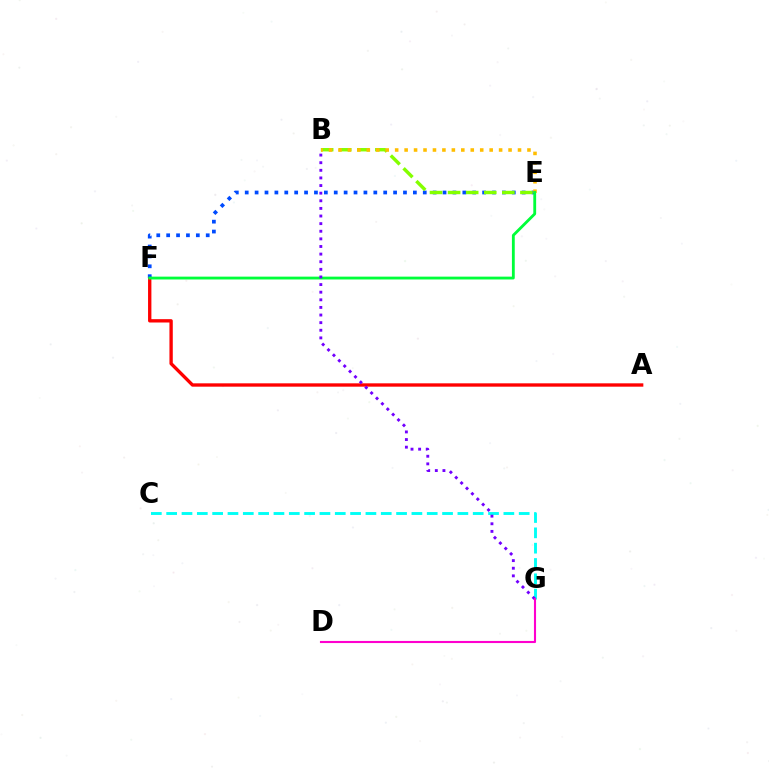{('A', 'F'): [{'color': '#ff0000', 'line_style': 'solid', 'thickness': 2.41}], ('E', 'F'): [{'color': '#004bff', 'line_style': 'dotted', 'thickness': 2.69}, {'color': '#00ff39', 'line_style': 'solid', 'thickness': 2.04}], ('B', 'E'): [{'color': '#84ff00', 'line_style': 'dashed', 'thickness': 2.46}, {'color': '#ffbd00', 'line_style': 'dotted', 'thickness': 2.57}], ('C', 'G'): [{'color': '#00fff6', 'line_style': 'dashed', 'thickness': 2.08}], ('B', 'G'): [{'color': '#7200ff', 'line_style': 'dotted', 'thickness': 2.07}], ('D', 'G'): [{'color': '#ff00cf', 'line_style': 'solid', 'thickness': 1.52}]}